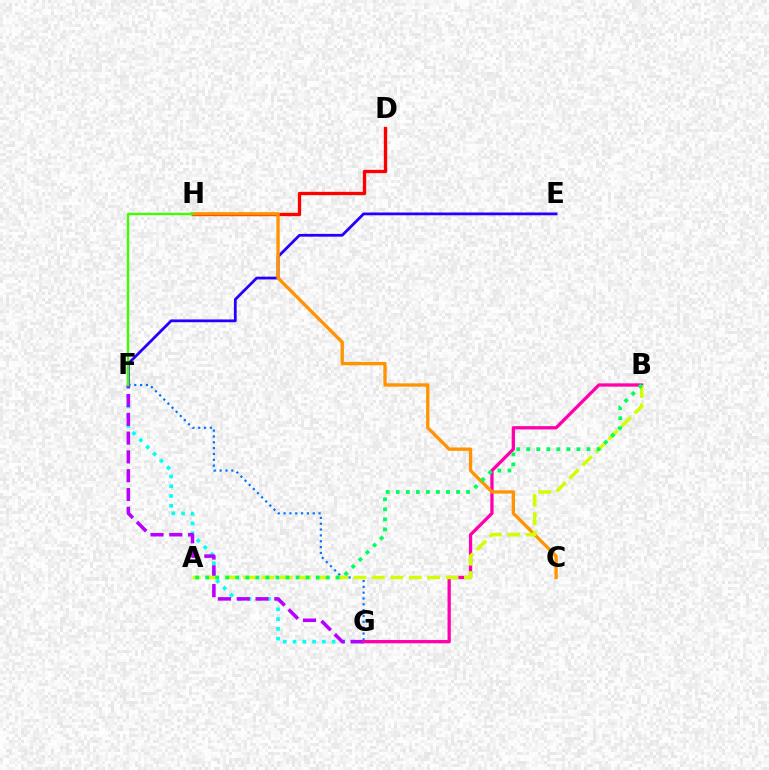{('D', 'H'): [{'color': '#ff0000', 'line_style': 'solid', 'thickness': 2.38}], ('E', 'F'): [{'color': '#2500ff', 'line_style': 'solid', 'thickness': 2.0}], ('F', 'G'): [{'color': '#00fff6', 'line_style': 'dotted', 'thickness': 2.65}, {'color': '#b900ff', 'line_style': 'dashed', 'thickness': 2.55}, {'color': '#0074ff', 'line_style': 'dotted', 'thickness': 1.59}], ('B', 'G'): [{'color': '#ff00ac', 'line_style': 'solid', 'thickness': 2.36}], ('C', 'H'): [{'color': '#ff9400', 'line_style': 'solid', 'thickness': 2.4}], ('A', 'B'): [{'color': '#d1ff00', 'line_style': 'dashed', 'thickness': 2.5}, {'color': '#00ff5c', 'line_style': 'dotted', 'thickness': 2.73}], ('F', 'H'): [{'color': '#3dff00', 'line_style': 'solid', 'thickness': 1.7}]}